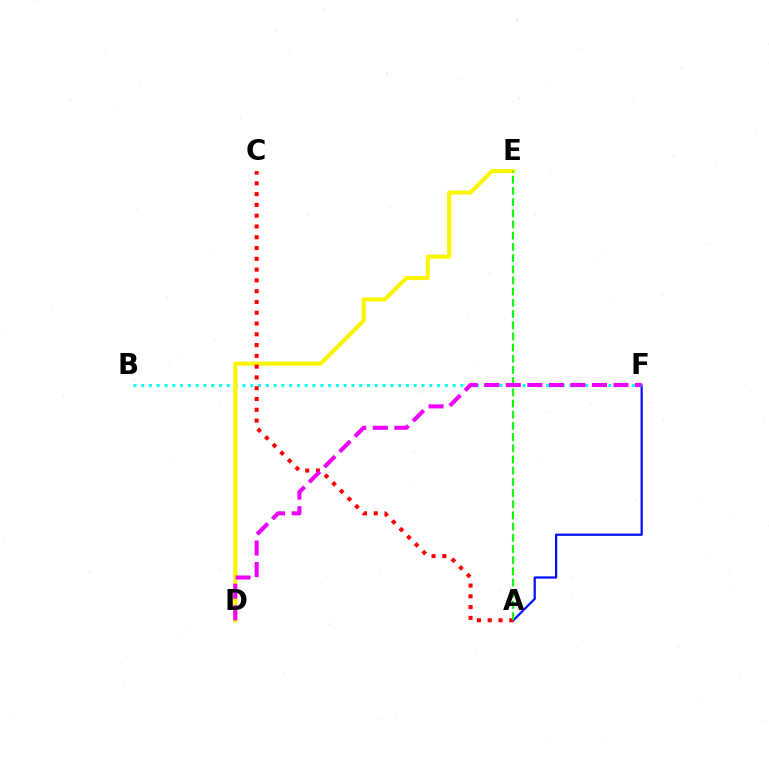{('A', 'F'): [{'color': '#0010ff', 'line_style': 'solid', 'thickness': 1.6}], ('B', 'F'): [{'color': '#00fff6', 'line_style': 'dotted', 'thickness': 2.12}], ('D', 'E'): [{'color': '#fcf500', 'line_style': 'solid', 'thickness': 2.92}], ('A', 'C'): [{'color': '#ff0000', 'line_style': 'dotted', 'thickness': 2.93}], ('A', 'E'): [{'color': '#08ff00', 'line_style': 'dashed', 'thickness': 1.52}], ('D', 'F'): [{'color': '#ee00ff', 'line_style': 'dashed', 'thickness': 2.93}]}